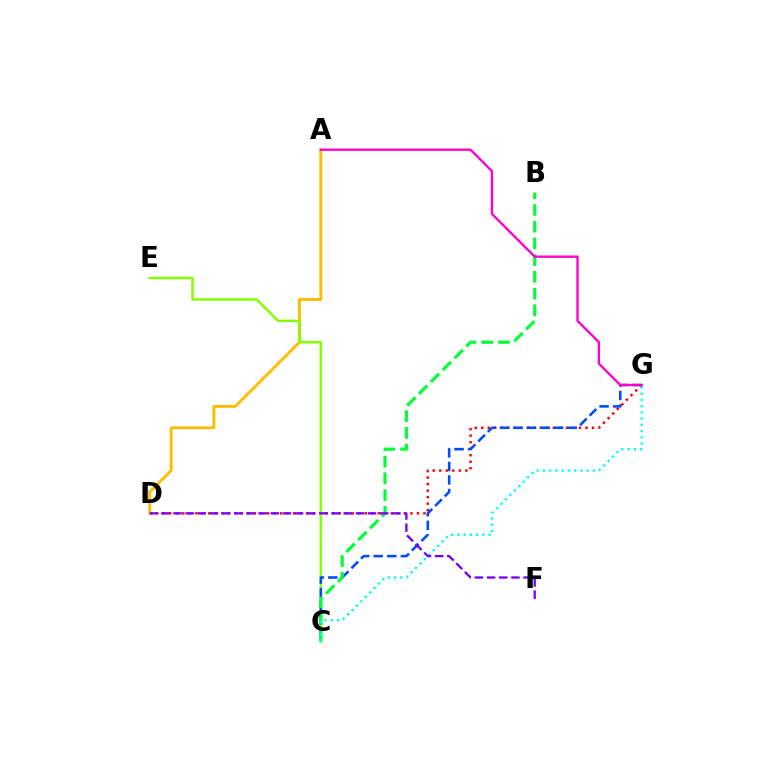{('D', 'G'): [{'color': '#ff0000', 'line_style': 'dotted', 'thickness': 1.77}], ('A', 'D'): [{'color': '#ffbd00', 'line_style': 'solid', 'thickness': 2.08}], ('C', 'E'): [{'color': '#84ff00', 'line_style': 'solid', 'thickness': 1.79}], ('C', 'G'): [{'color': '#004bff', 'line_style': 'dashed', 'thickness': 1.84}, {'color': '#00fff6', 'line_style': 'dotted', 'thickness': 1.69}], ('B', 'C'): [{'color': '#00ff39', 'line_style': 'dashed', 'thickness': 2.27}], ('A', 'G'): [{'color': '#ff00cf', 'line_style': 'solid', 'thickness': 1.68}], ('D', 'F'): [{'color': '#7200ff', 'line_style': 'dashed', 'thickness': 1.65}]}